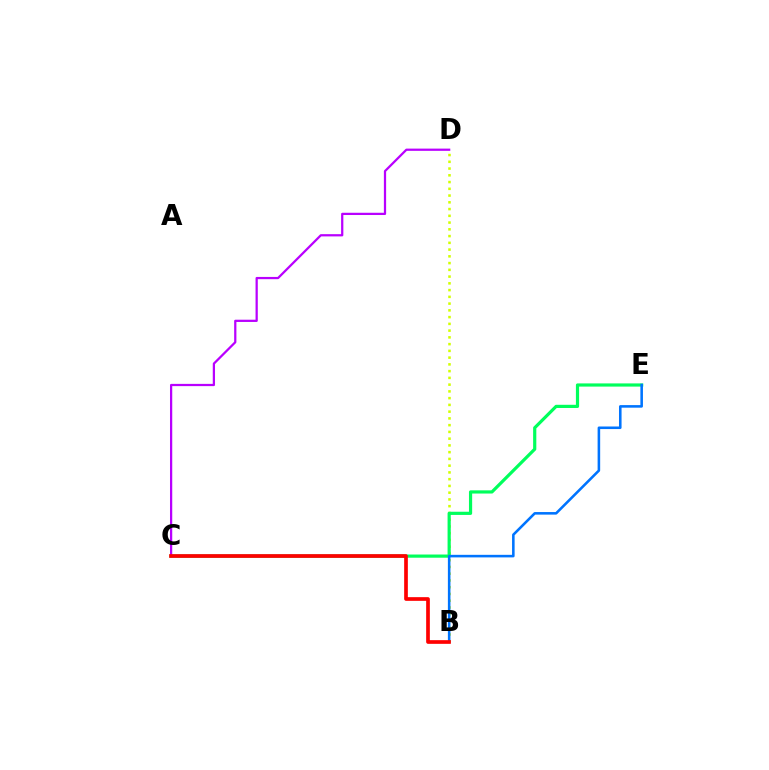{('B', 'D'): [{'color': '#d1ff00', 'line_style': 'dotted', 'thickness': 1.83}], ('C', 'E'): [{'color': '#00ff5c', 'line_style': 'solid', 'thickness': 2.3}], ('B', 'E'): [{'color': '#0074ff', 'line_style': 'solid', 'thickness': 1.85}], ('C', 'D'): [{'color': '#b900ff', 'line_style': 'solid', 'thickness': 1.62}], ('B', 'C'): [{'color': '#ff0000', 'line_style': 'solid', 'thickness': 2.65}]}